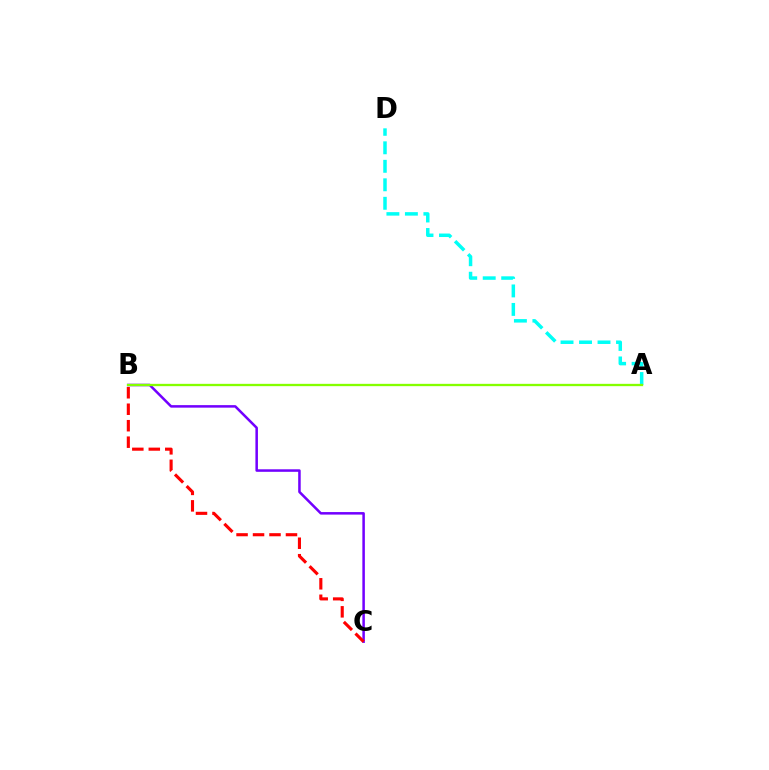{('A', 'D'): [{'color': '#00fff6', 'line_style': 'dashed', 'thickness': 2.51}], ('B', 'C'): [{'color': '#7200ff', 'line_style': 'solid', 'thickness': 1.82}, {'color': '#ff0000', 'line_style': 'dashed', 'thickness': 2.24}], ('A', 'B'): [{'color': '#84ff00', 'line_style': 'solid', 'thickness': 1.67}]}